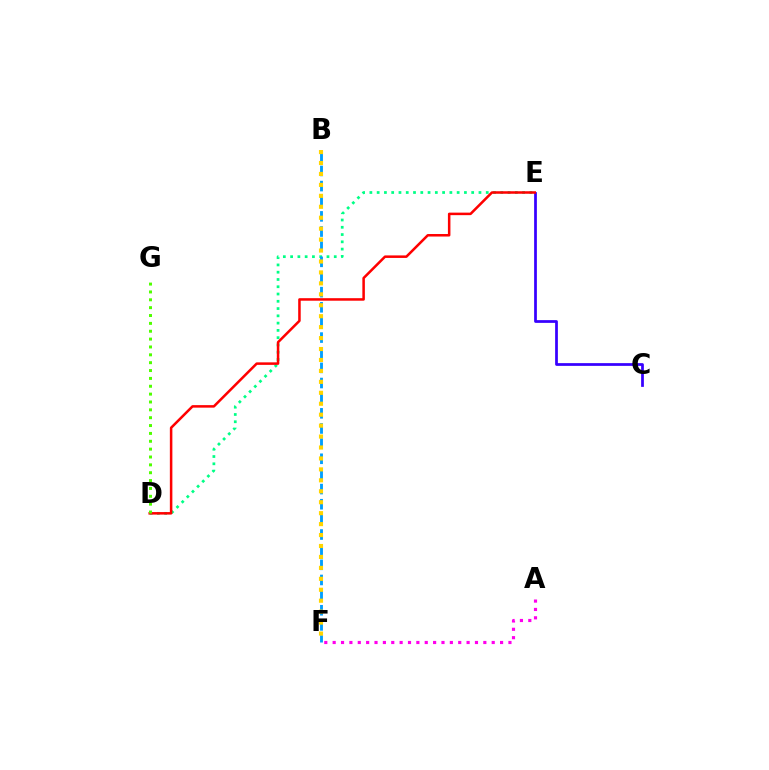{('D', 'E'): [{'color': '#00ff86', 'line_style': 'dotted', 'thickness': 1.98}, {'color': '#ff0000', 'line_style': 'solid', 'thickness': 1.82}], ('A', 'F'): [{'color': '#ff00ed', 'line_style': 'dotted', 'thickness': 2.27}], ('C', 'E'): [{'color': '#3700ff', 'line_style': 'solid', 'thickness': 1.97}], ('B', 'F'): [{'color': '#009eff', 'line_style': 'dashed', 'thickness': 2.06}, {'color': '#ffd500', 'line_style': 'dotted', 'thickness': 2.97}], ('D', 'G'): [{'color': '#4fff00', 'line_style': 'dotted', 'thickness': 2.14}]}